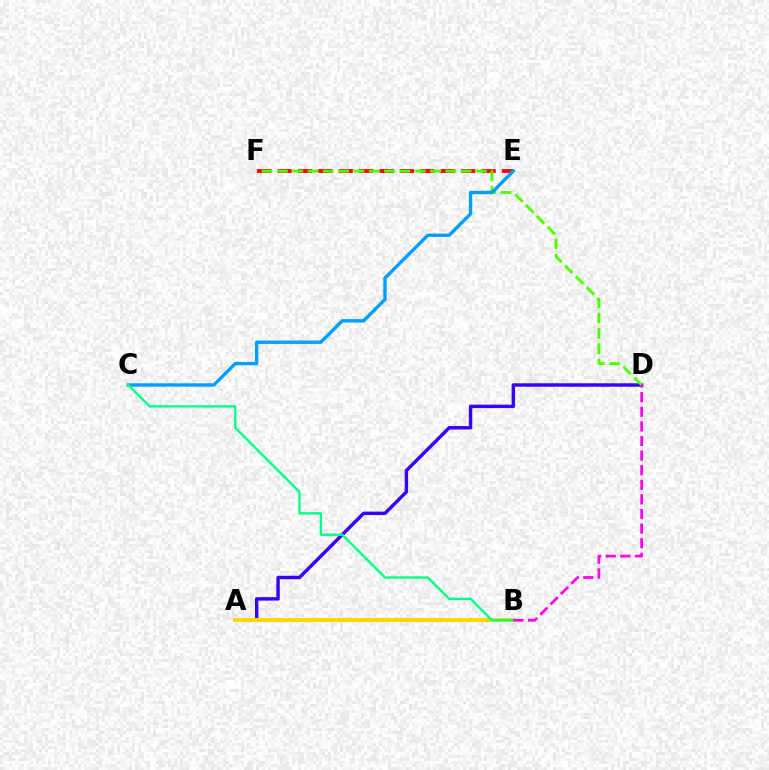{('A', 'D'): [{'color': '#3700ff', 'line_style': 'solid', 'thickness': 2.48}], ('E', 'F'): [{'color': '#ff0000', 'line_style': 'dashed', 'thickness': 2.77}], ('D', 'F'): [{'color': '#4fff00', 'line_style': 'dashed', 'thickness': 2.08}], ('A', 'B'): [{'color': '#ffd500', 'line_style': 'solid', 'thickness': 2.88}], ('C', 'E'): [{'color': '#009eff', 'line_style': 'solid', 'thickness': 2.42}], ('B', 'C'): [{'color': '#00ff86', 'line_style': 'solid', 'thickness': 1.71}], ('B', 'D'): [{'color': '#ff00ed', 'line_style': 'dashed', 'thickness': 1.98}]}